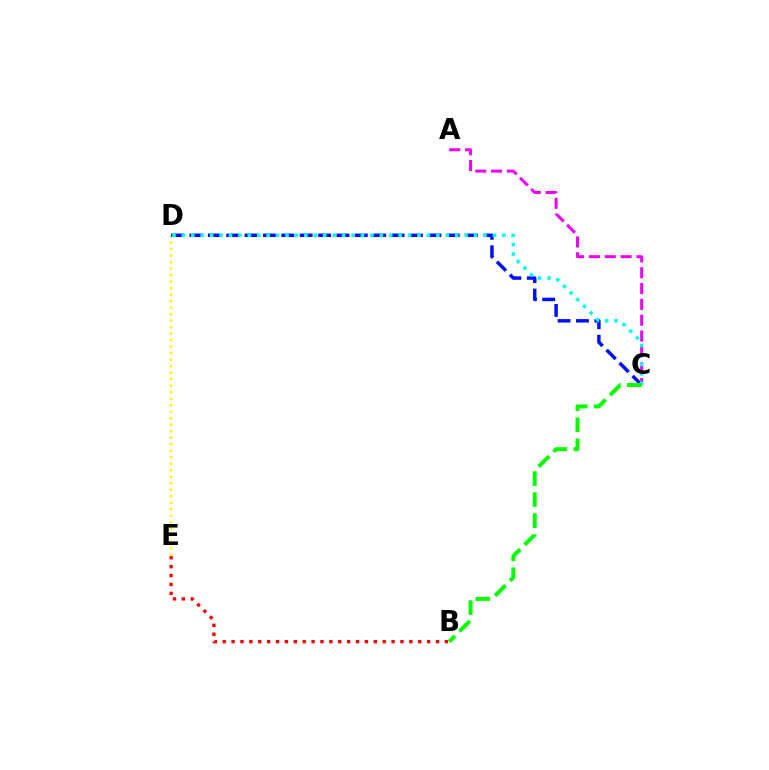{('D', 'E'): [{'color': '#fcf500', 'line_style': 'dotted', 'thickness': 1.77}], ('C', 'D'): [{'color': '#0010ff', 'line_style': 'dashed', 'thickness': 2.5}, {'color': '#00fff6', 'line_style': 'dotted', 'thickness': 2.56}], ('A', 'C'): [{'color': '#ee00ff', 'line_style': 'dashed', 'thickness': 2.15}], ('B', 'C'): [{'color': '#08ff00', 'line_style': 'dashed', 'thickness': 2.86}], ('B', 'E'): [{'color': '#ff0000', 'line_style': 'dotted', 'thickness': 2.42}]}